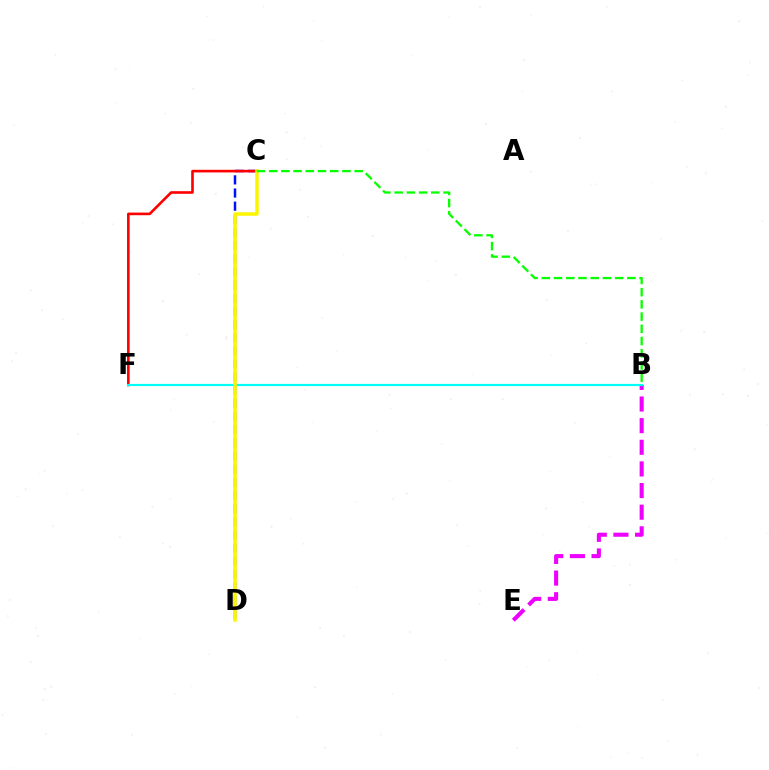{('C', 'D'): [{'color': '#0010ff', 'line_style': 'dashed', 'thickness': 1.79}, {'color': '#fcf500', 'line_style': 'solid', 'thickness': 2.54}], ('B', 'E'): [{'color': '#ee00ff', 'line_style': 'dashed', 'thickness': 2.94}], ('C', 'F'): [{'color': '#ff0000', 'line_style': 'solid', 'thickness': 1.89}], ('B', 'F'): [{'color': '#00fff6', 'line_style': 'solid', 'thickness': 1.57}], ('B', 'C'): [{'color': '#08ff00', 'line_style': 'dashed', 'thickness': 1.66}]}